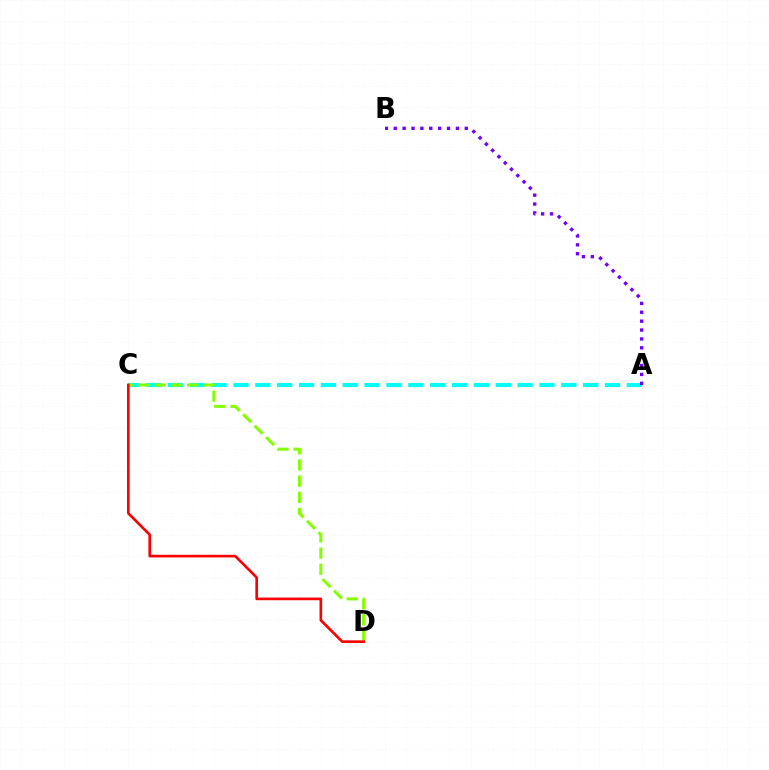{('A', 'C'): [{'color': '#00fff6', 'line_style': 'dashed', 'thickness': 2.97}], ('C', 'D'): [{'color': '#84ff00', 'line_style': 'dashed', 'thickness': 2.2}, {'color': '#ff0000', 'line_style': 'solid', 'thickness': 1.91}], ('A', 'B'): [{'color': '#7200ff', 'line_style': 'dotted', 'thickness': 2.41}]}